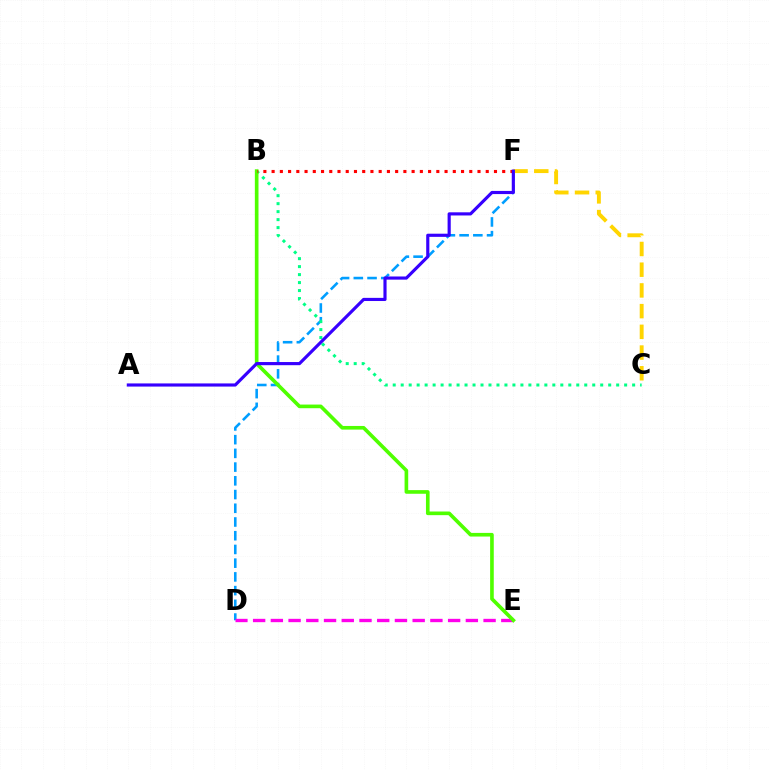{('D', 'F'): [{'color': '#009eff', 'line_style': 'dashed', 'thickness': 1.86}], ('B', 'C'): [{'color': '#00ff86', 'line_style': 'dotted', 'thickness': 2.17}], ('C', 'F'): [{'color': '#ffd500', 'line_style': 'dashed', 'thickness': 2.81}], ('D', 'E'): [{'color': '#ff00ed', 'line_style': 'dashed', 'thickness': 2.41}], ('B', 'E'): [{'color': '#4fff00', 'line_style': 'solid', 'thickness': 2.62}], ('B', 'F'): [{'color': '#ff0000', 'line_style': 'dotted', 'thickness': 2.24}], ('A', 'F'): [{'color': '#3700ff', 'line_style': 'solid', 'thickness': 2.27}]}